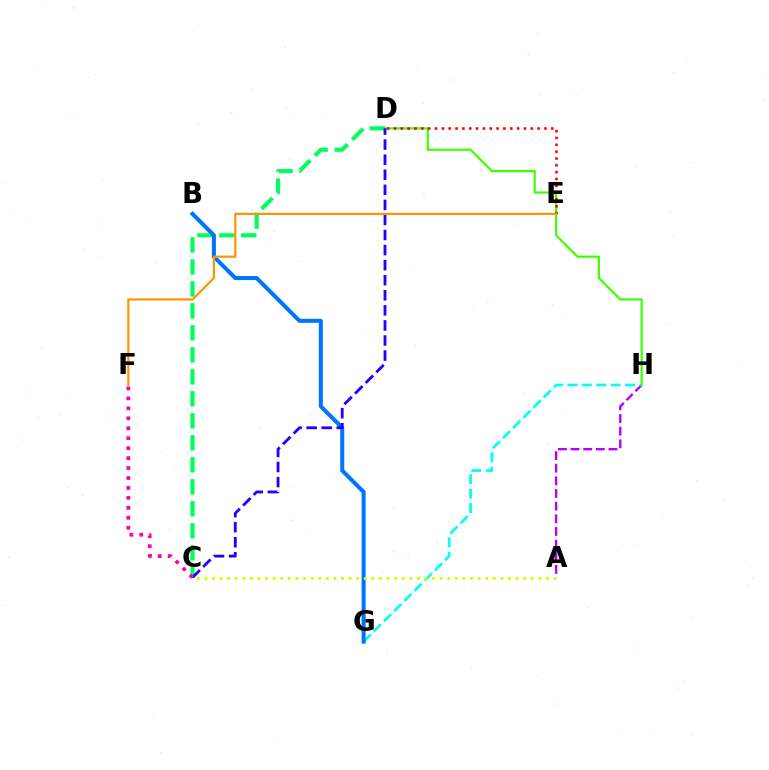{('A', 'H'): [{'color': '#b900ff', 'line_style': 'dashed', 'thickness': 1.72}], ('G', 'H'): [{'color': '#00fff6', 'line_style': 'dashed', 'thickness': 1.96}], ('D', 'H'): [{'color': '#3dff00', 'line_style': 'solid', 'thickness': 1.57}], ('C', 'D'): [{'color': '#00ff5c', 'line_style': 'dashed', 'thickness': 2.99}, {'color': '#2500ff', 'line_style': 'dashed', 'thickness': 2.05}], ('B', 'G'): [{'color': '#0074ff', 'line_style': 'solid', 'thickness': 2.9}], ('A', 'C'): [{'color': '#d1ff00', 'line_style': 'dotted', 'thickness': 2.06}], ('D', 'E'): [{'color': '#ff0000', 'line_style': 'dotted', 'thickness': 1.86}], ('E', 'F'): [{'color': '#ff9400', 'line_style': 'solid', 'thickness': 1.59}], ('C', 'F'): [{'color': '#ff00ac', 'line_style': 'dotted', 'thickness': 2.7}]}